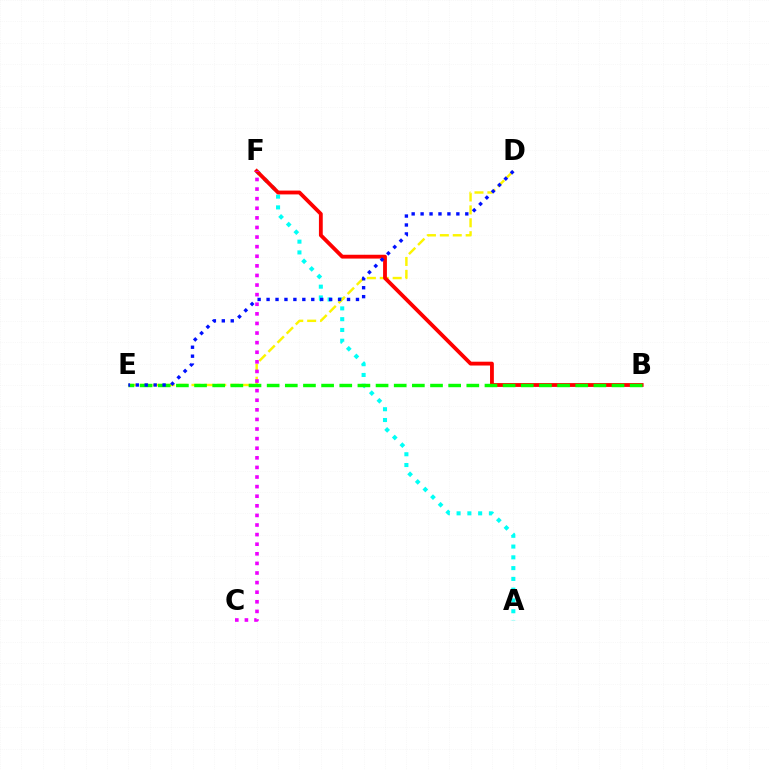{('A', 'F'): [{'color': '#00fff6', 'line_style': 'dotted', 'thickness': 2.93}], ('D', 'E'): [{'color': '#fcf500', 'line_style': 'dashed', 'thickness': 1.75}, {'color': '#0010ff', 'line_style': 'dotted', 'thickness': 2.43}], ('B', 'F'): [{'color': '#ff0000', 'line_style': 'solid', 'thickness': 2.75}], ('C', 'F'): [{'color': '#ee00ff', 'line_style': 'dotted', 'thickness': 2.61}], ('B', 'E'): [{'color': '#08ff00', 'line_style': 'dashed', 'thickness': 2.47}]}